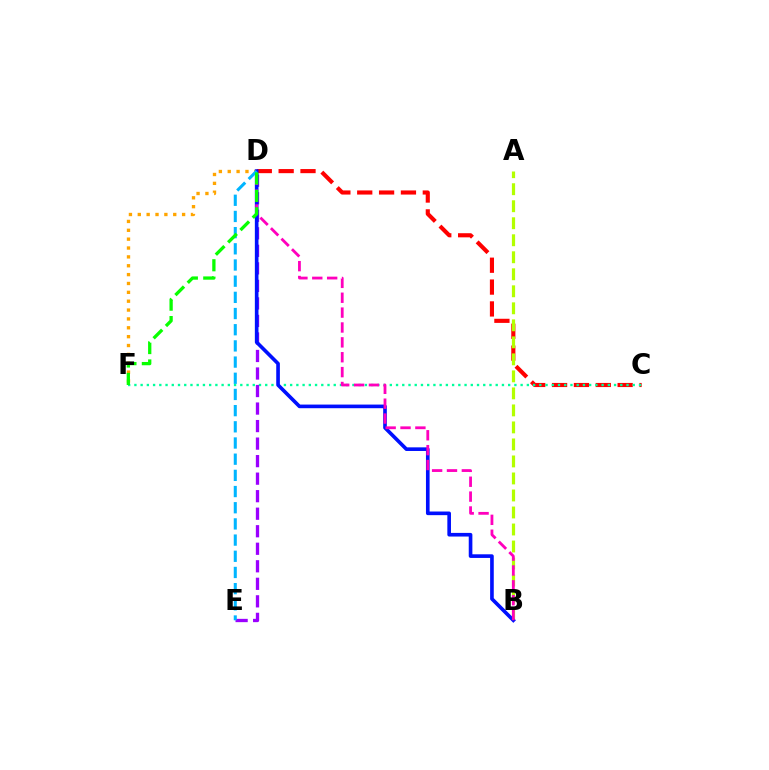{('C', 'D'): [{'color': '#ff0000', 'line_style': 'dashed', 'thickness': 2.97}], ('C', 'F'): [{'color': '#00ff9d', 'line_style': 'dotted', 'thickness': 1.69}], ('D', 'E'): [{'color': '#9b00ff', 'line_style': 'dashed', 'thickness': 2.38}, {'color': '#00b5ff', 'line_style': 'dashed', 'thickness': 2.2}], ('A', 'B'): [{'color': '#b3ff00', 'line_style': 'dashed', 'thickness': 2.31}], ('D', 'F'): [{'color': '#ffa500', 'line_style': 'dotted', 'thickness': 2.41}, {'color': '#08ff00', 'line_style': 'dashed', 'thickness': 2.37}], ('B', 'D'): [{'color': '#0010ff', 'line_style': 'solid', 'thickness': 2.62}, {'color': '#ff00bd', 'line_style': 'dashed', 'thickness': 2.02}]}